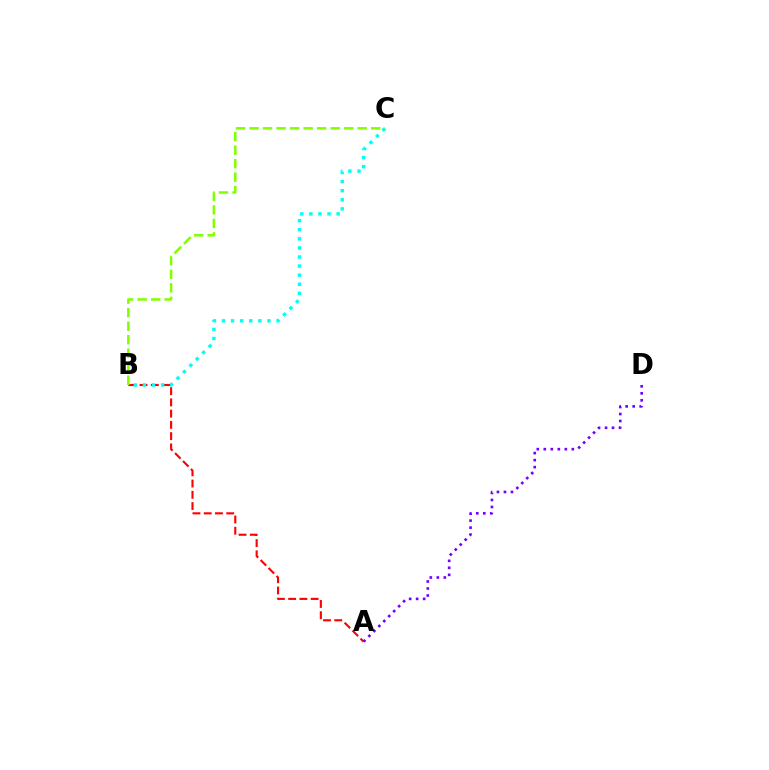{('A', 'B'): [{'color': '#ff0000', 'line_style': 'dashed', 'thickness': 1.53}], ('A', 'D'): [{'color': '#7200ff', 'line_style': 'dotted', 'thickness': 1.9}], ('B', 'C'): [{'color': '#00fff6', 'line_style': 'dotted', 'thickness': 2.47}, {'color': '#84ff00', 'line_style': 'dashed', 'thickness': 1.84}]}